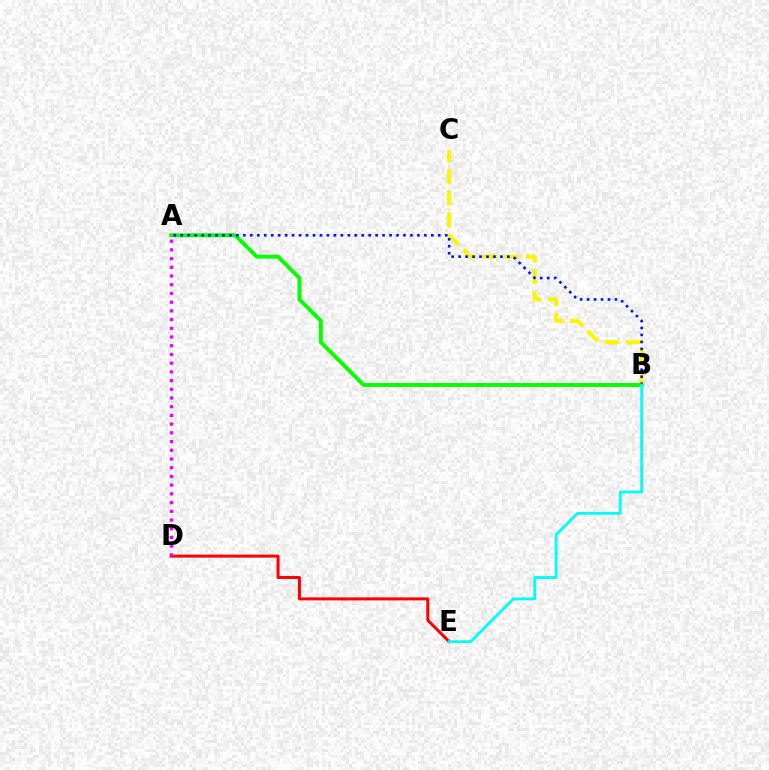{('B', 'C'): [{'color': '#fcf500', 'line_style': 'dashed', 'thickness': 2.95}], ('A', 'B'): [{'color': '#08ff00', 'line_style': 'solid', 'thickness': 2.83}, {'color': '#0010ff', 'line_style': 'dotted', 'thickness': 1.89}], ('D', 'E'): [{'color': '#ff0000', 'line_style': 'solid', 'thickness': 2.15}], ('B', 'E'): [{'color': '#00fff6', 'line_style': 'solid', 'thickness': 2.04}], ('A', 'D'): [{'color': '#ee00ff', 'line_style': 'dotted', 'thickness': 2.37}]}